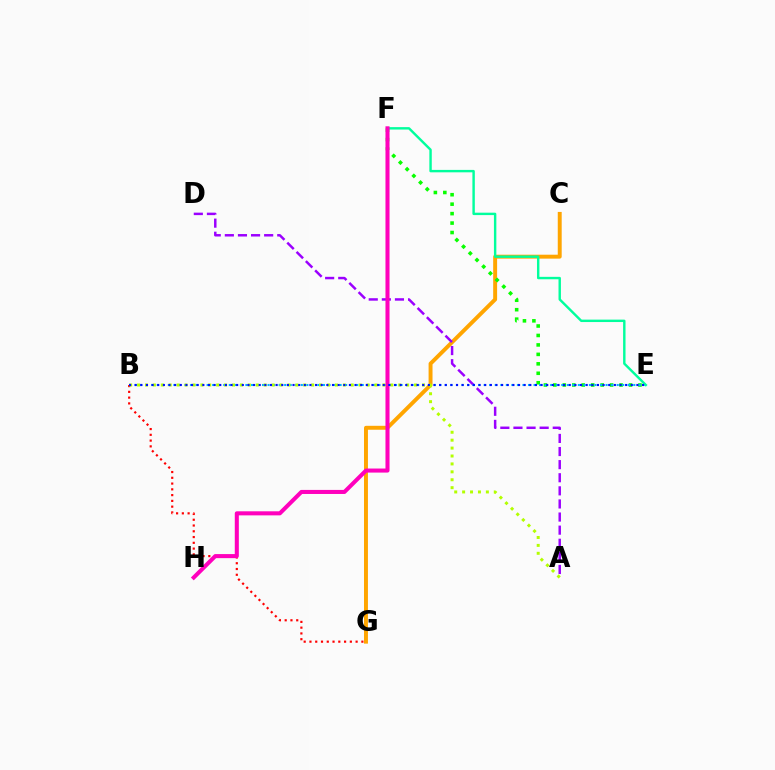{('C', 'G'): [{'color': '#ffa500', 'line_style': 'solid', 'thickness': 2.83}], ('E', 'F'): [{'color': '#08ff00', 'line_style': 'dotted', 'thickness': 2.57}, {'color': '#00ff9d', 'line_style': 'solid', 'thickness': 1.74}], ('B', 'G'): [{'color': '#ff0000', 'line_style': 'dotted', 'thickness': 1.57}], ('A', 'D'): [{'color': '#9b00ff', 'line_style': 'dashed', 'thickness': 1.78}], ('B', 'E'): [{'color': '#00b5ff', 'line_style': 'dotted', 'thickness': 1.51}, {'color': '#0010ff', 'line_style': 'dotted', 'thickness': 1.53}], ('F', 'H'): [{'color': '#ff00bd', 'line_style': 'solid', 'thickness': 2.92}], ('A', 'B'): [{'color': '#b3ff00', 'line_style': 'dotted', 'thickness': 2.15}]}